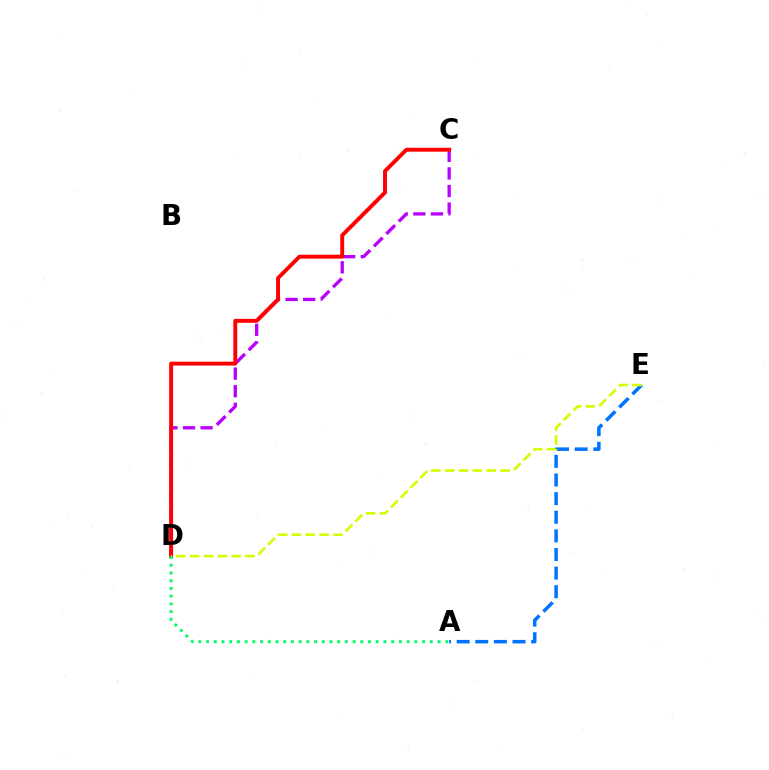{('C', 'D'): [{'color': '#b900ff', 'line_style': 'dashed', 'thickness': 2.39}, {'color': '#ff0000', 'line_style': 'solid', 'thickness': 2.82}], ('A', 'E'): [{'color': '#0074ff', 'line_style': 'dashed', 'thickness': 2.53}], ('A', 'D'): [{'color': '#00ff5c', 'line_style': 'dotted', 'thickness': 2.1}], ('D', 'E'): [{'color': '#d1ff00', 'line_style': 'dashed', 'thickness': 1.88}]}